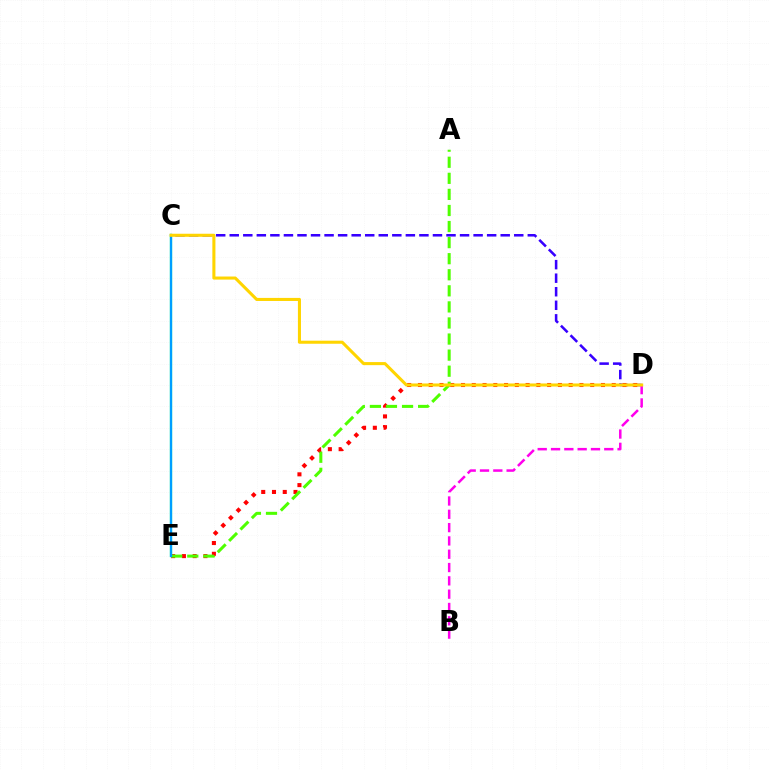{('C', 'D'): [{'color': '#3700ff', 'line_style': 'dashed', 'thickness': 1.84}, {'color': '#ffd500', 'line_style': 'solid', 'thickness': 2.21}], ('B', 'D'): [{'color': '#ff00ed', 'line_style': 'dashed', 'thickness': 1.81}], ('D', 'E'): [{'color': '#ff0000', 'line_style': 'dotted', 'thickness': 2.93}], ('A', 'E'): [{'color': '#4fff00', 'line_style': 'dashed', 'thickness': 2.18}], ('C', 'E'): [{'color': '#00ff86', 'line_style': 'solid', 'thickness': 1.66}, {'color': '#009eff', 'line_style': 'solid', 'thickness': 1.59}]}